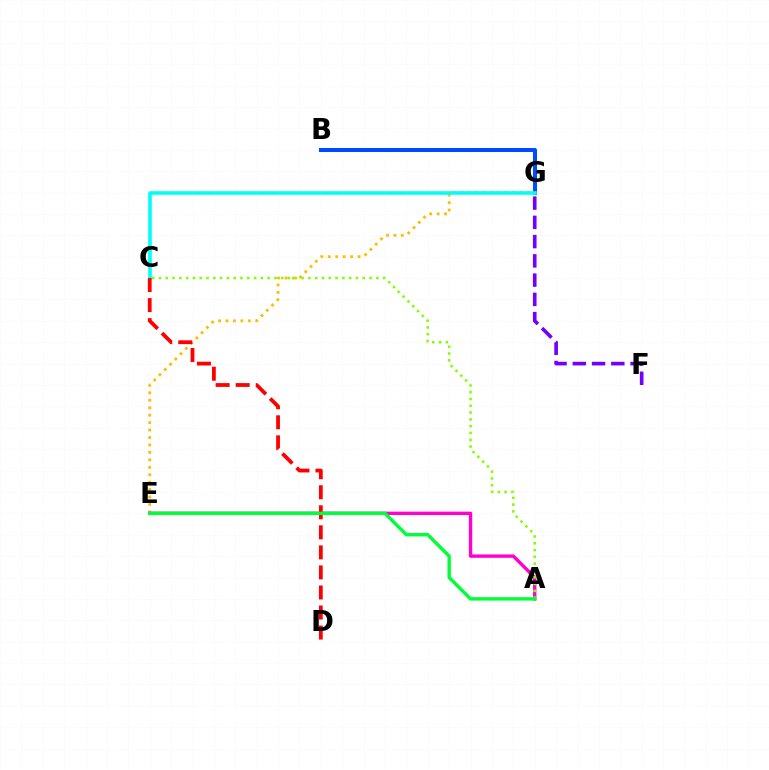{('E', 'G'): [{'color': '#ffbd00', 'line_style': 'dotted', 'thickness': 2.02}], ('A', 'E'): [{'color': '#ff00cf', 'line_style': 'solid', 'thickness': 2.43}, {'color': '#00ff39', 'line_style': 'solid', 'thickness': 2.45}], ('B', 'G'): [{'color': '#004bff', 'line_style': 'solid', 'thickness': 2.89}], ('C', 'G'): [{'color': '#00fff6', 'line_style': 'solid', 'thickness': 2.59}], ('C', 'D'): [{'color': '#ff0000', 'line_style': 'dashed', 'thickness': 2.72}], ('F', 'G'): [{'color': '#7200ff', 'line_style': 'dashed', 'thickness': 2.62}], ('A', 'C'): [{'color': '#84ff00', 'line_style': 'dotted', 'thickness': 1.85}]}